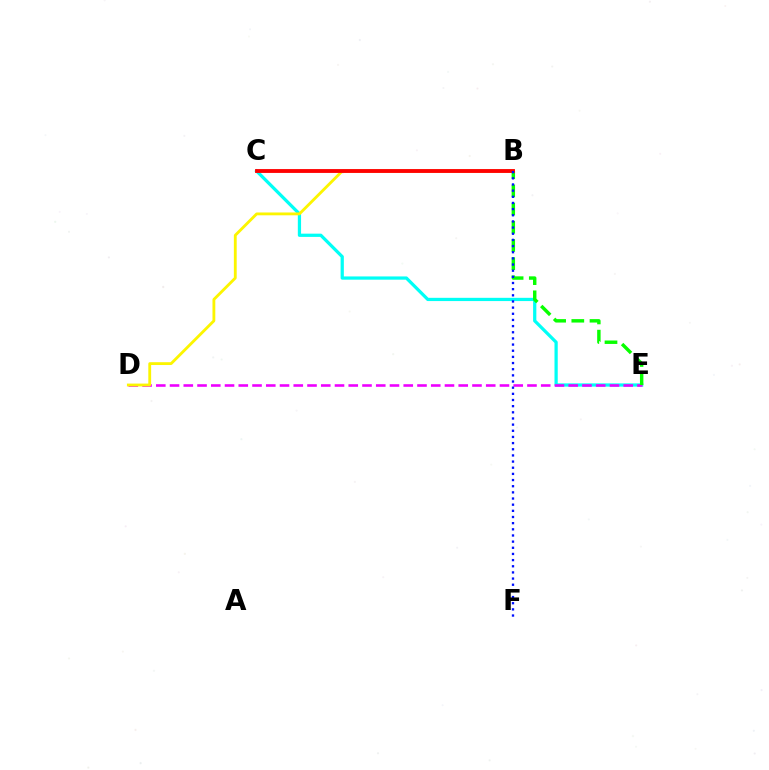{('C', 'E'): [{'color': '#00fff6', 'line_style': 'solid', 'thickness': 2.33}], ('D', 'E'): [{'color': '#ee00ff', 'line_style': 'dashed', 'thickness': 1.87}], ('B', 'E'): [{'color': '#08ff00', 'line_style': 'dashed', 'thickness': 2.47}], ('B', 'D'): [{'color': '#fcf500', 'line_style': 'solid', 'thickness': 2.04}], ('B', 'C'): [{'color': '#ff0000', 'line_style': 'solid', 'thickness': 2.77}], ('B', 'F'): [{'color': '#0010ff', 'line_style': 'dotted', 'thickness': 1.67}]}